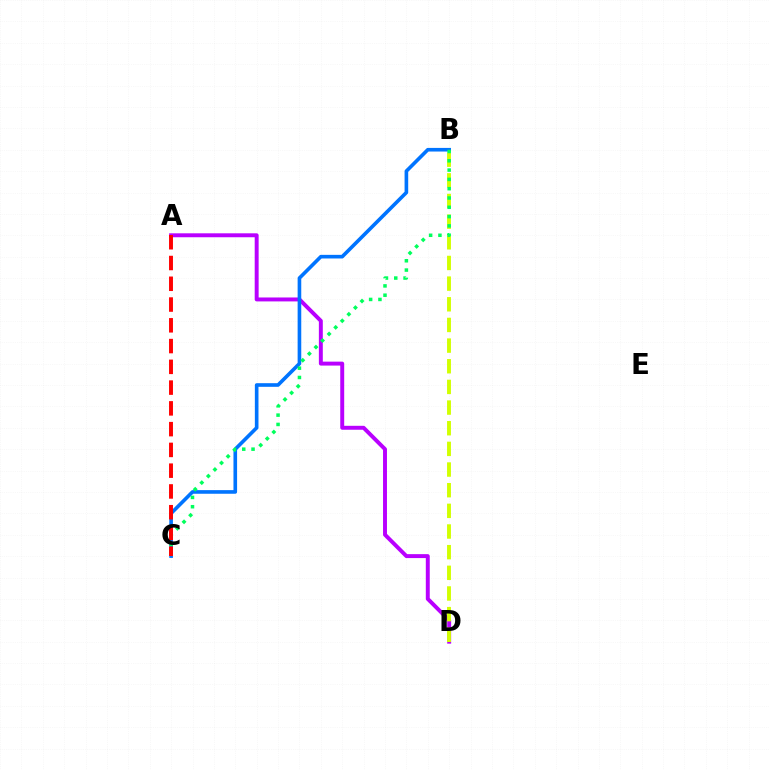{('A', 'D'): [{'color': '#b900ff', 'line_style': 'solid', 'thickness': 2.83}], ('B', 'D'): [{'color': '#d1ff00', 'line_style': 'dashed', 'thickness': 2.81}], ('B', 'C'): [{'color': '#0074ff', 'line_style': 'solid', 'thickness': 2.61}, {'color': '#00ff5c', 'line_style': 'dotted', 'thickness': 2.53}], ('A', 'C'): [{'color': '#ff0000', 'line_style': 'dashed', 'thickness': 2.82}]}